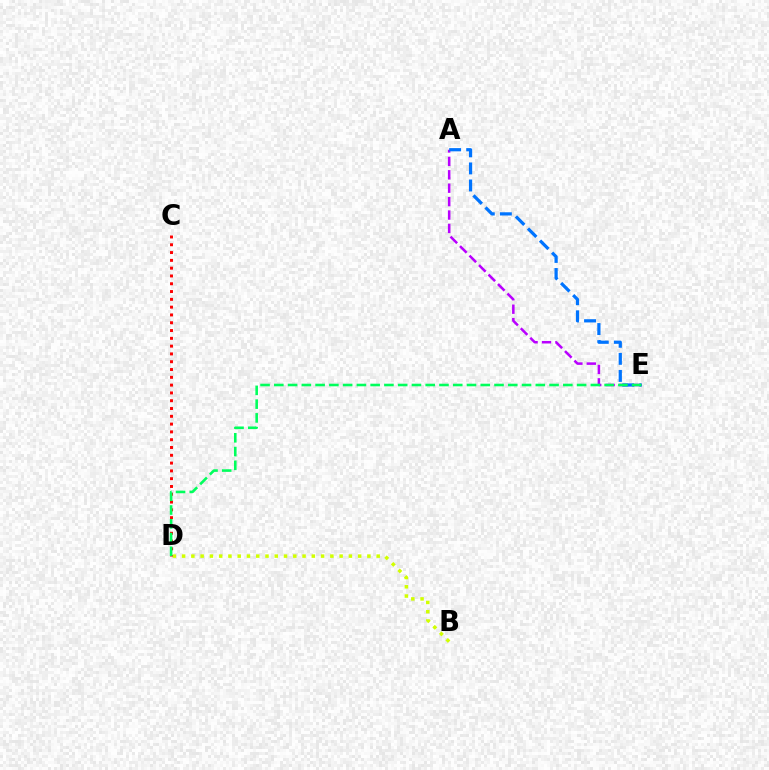{('B', 'D'): [{'color': '#d1ff00', 'line_style': 'dotted', 'thickness': 2.52}], ('A', 'E'): [{'color': '#b900ff', 'line_style': 'dashed', 'thickness': 1.82}, {'color': '#0074ff', 'line_style': 'dashed', 'thickness': 2.32}], ('C', 'D'): [{'color': '#ff0000', 'line_style': 'dotted', 'thickness': 2.12}], ('D', 'E'): [{'color': '#00ff5c', 'line_style': 'dashed', 'thickness': 1.87}]}